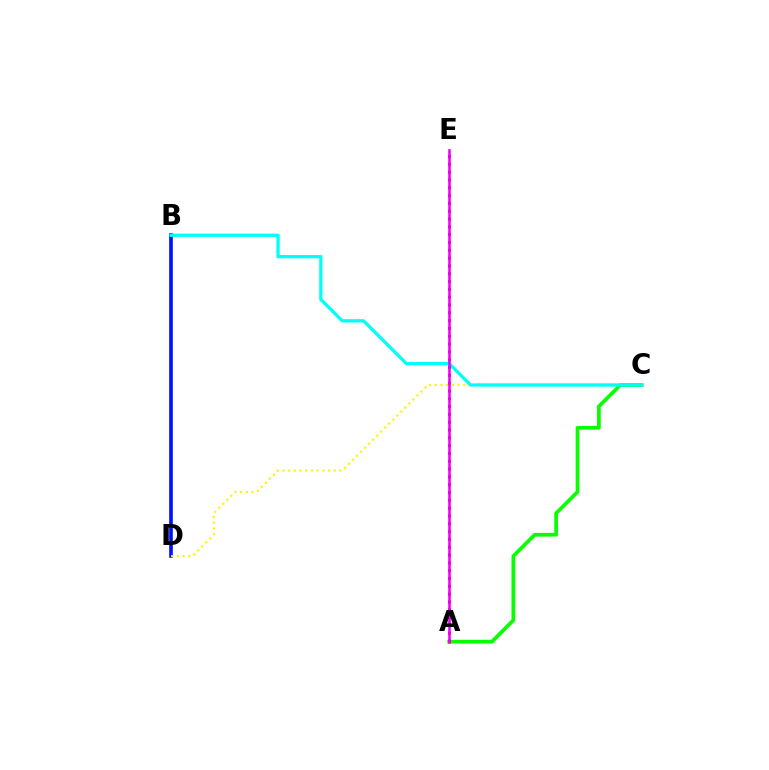{('B', 'D'): [{'color': '#0010ff', 'line_style': 'solid', 'thickness': 2.62}], ('A', 'C'): [{'color': '#08ff00', 'line_style': 'solid', 'thickness': 2.67}], ('C', 'D'): [{'color': '#fcf500', 'line_style': 'dotted', 'thickness': 1.55}], ('B', 'C'): [{'color': '#00fff6', 'line_style': 'solid', 'thickness': 2.36}], ('A', 'E'): [{'color': '#ff0000', 'line_style': 'dotted', 'thickness': 2.12}, {'color': '#ee00ff', 'line_style': 'solid', 'thickness': 1.86}]}